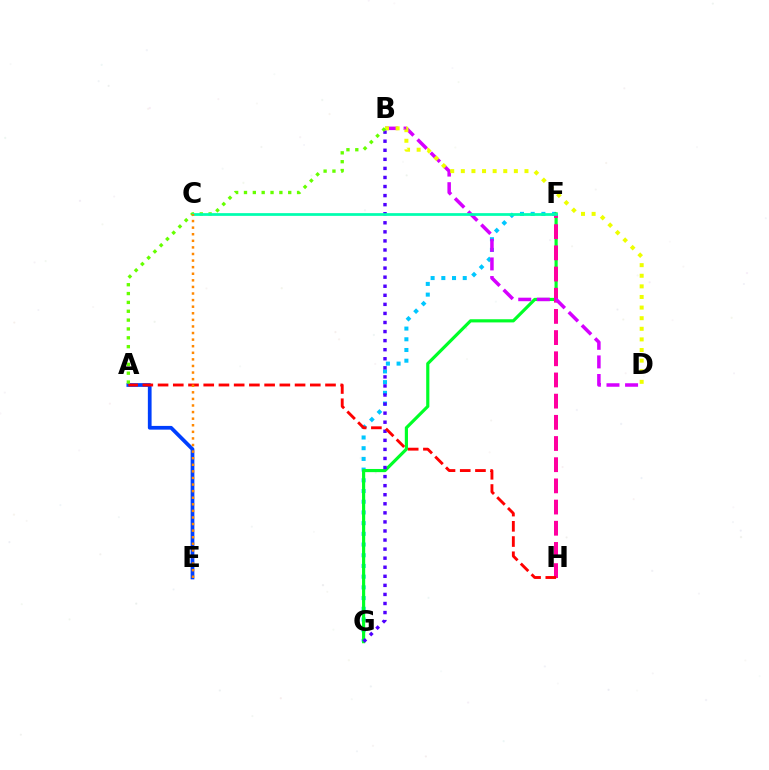{('F', 'G'): [{'color': '#00c7ff', 'line_style': 'dotted', 'thickness': 2.91}, {'color': '#00ff27', 'line_style': 'solid', 'thickness': 2.28}], ('A', 'E'): [{'color': '#003fff', 'line_style': 'solid', 'thickness': 2.68}], ('F', 'H'): [{'color': '#ff00a0', 'line_style': 'dashed', 'thickness': 2.88}], ('B', 'G'): [{'color': '#4f00ff', 'line_style': 'dotted', 'thickness': 2.46}], ('B', 'D'): [{'color': '#d600ff', 'line_style': 'dashed', 'thickness': 2.53}, {'color': '#eeff00', 'line_style': 'dotted', 'thickness': 2.88}], ('A', 'H'): [{'color': '#ff0000', 'line_style': 'dashed', 'thickness': 2.07}], ('A', 'B'): [{'color': '#66ff00', 'line_style': 'dotted', 'thickness': 2.4}], ('C', 'F'): [{'color': '#00ffaf', 'line_style': 'solid', 'thickness': 1.97}], ('C', 'E'): [{'color': '#ff8800', 'line_style': 'dotted', 'thickness': 1.79}]}